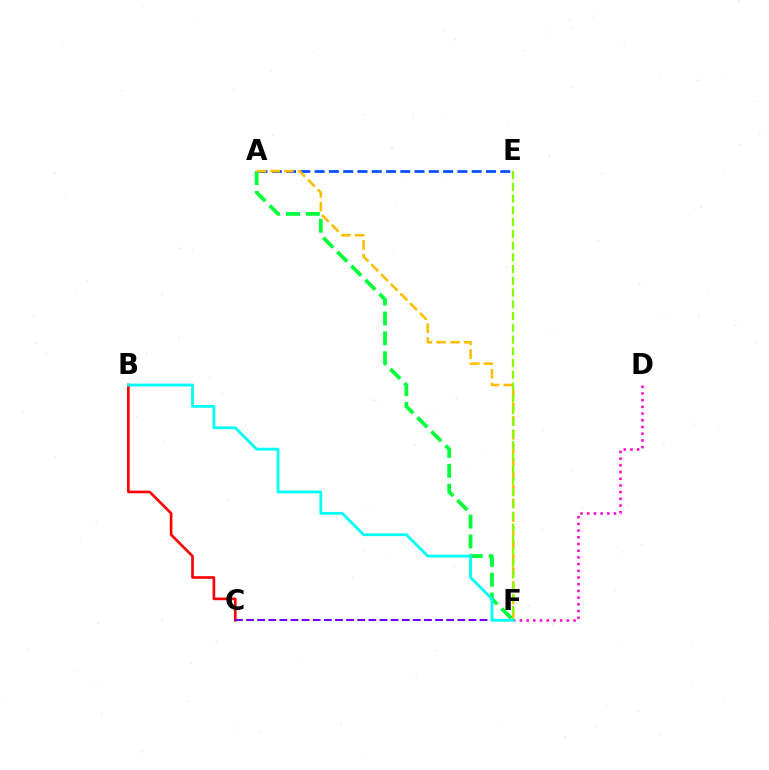{('B', 'C'): [{'color': '#ff0000', 'line_style': 'solid', 'thickness': 1.9}], ('A', 'E'): [{'color': '#004bff', 'line_style': 'dashed', 'thickness': 1.94}], ('D', 'F'): [{'color': '#ff00cf', 'line_style': 'dotted', 'thickness': 1.82}], ('A', 'F'): [{'color': '#00ff39', 'line_style': 'dashed', 'thickness': 2.7}, {'color': '#ffbd00', 'line_style': 'dashed', 'thickness': 1.86}], ('C', 'F'): [{'color': '#7200ff', 'line_style': 'dashed', 'thickness': 1.51}], ('E', 'F'): [{'color': '#84ff00', 'line_style': 'dashed', 'thickness': 1.6}], ('B', 'F'): [{'color': '#00fff6', 'line_style': 'solid', 'thickness': 2.02}]}